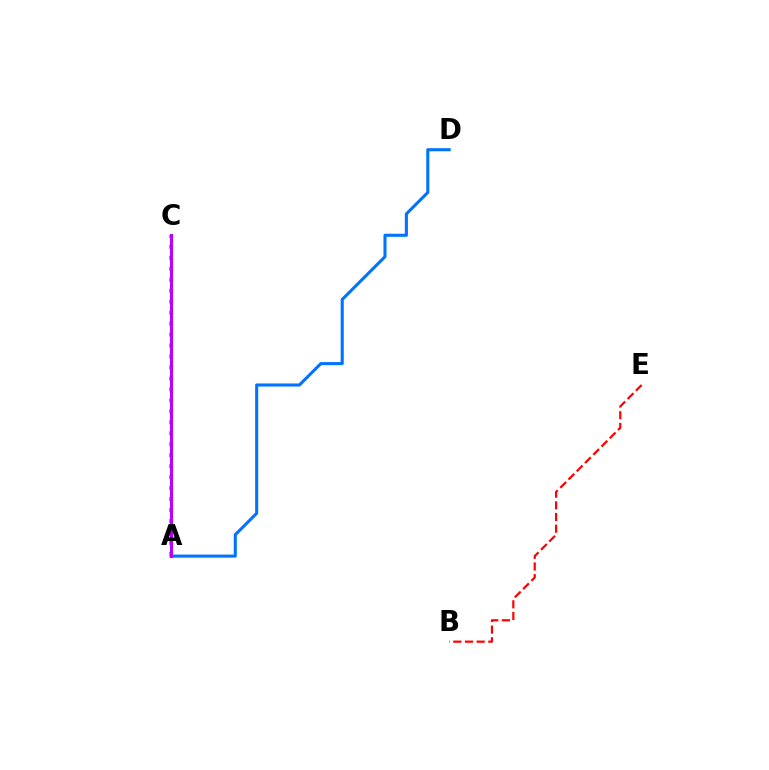{('A', 'D'): [{'color': '#0074ff', 'line_style': 'solid', 'thickness': 2.21}], ('A', 'C'): [{'color': '#d1ff00', 'line_style': 'dotted', 'thickness': 2.1}, {'color': '#00ff5c', 'line_style': 'dotted', 'thickness': 2.98}, {'color': '#b900ff', 'line_style': 'solid', 'thickness': 2.21}], ('B', 'E'): [{'color': '#ff0000', 'line_style': 'dashed', 'thickness': 1.59}]}